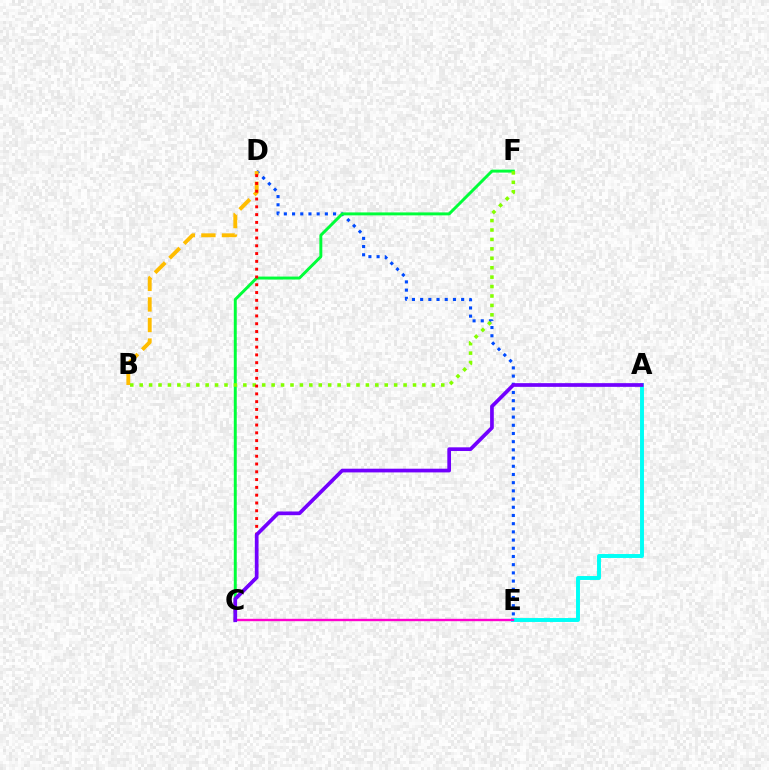{('D', 'E'): [{'color': '#004bff', 'line_style': 'dotted', 'thickness': 2.23}], ('C', 'F'): [{'color': '#00ff39', 'line_style': 'solid', 'thickness': 2.13}], ('A', 'E'): [{'color': '#00fff6', 'line_style': 'solid', 'thickness': 2.83}], ('B', 'D'): [{'color': '#ffbd00', 'line_style': 'dashed', 'thickness': 2.79}], ('B', 'F'): [{'color': '#84ff00', 'line_style': 'dotted', 'thickness': 2.56}], ('C', 'D'): [{'color': '#ff0000', 'line_style': 'dotted', 'thickness': 2.12}], ('C', 'E'): [{'color': '#ff00cf', 'line_style': 'solid', 'thickness': 1.72}], ('A', 'C'): [{'color': '#7200ff', 'line_style': 'solid', 'thickness': 2.66}]}